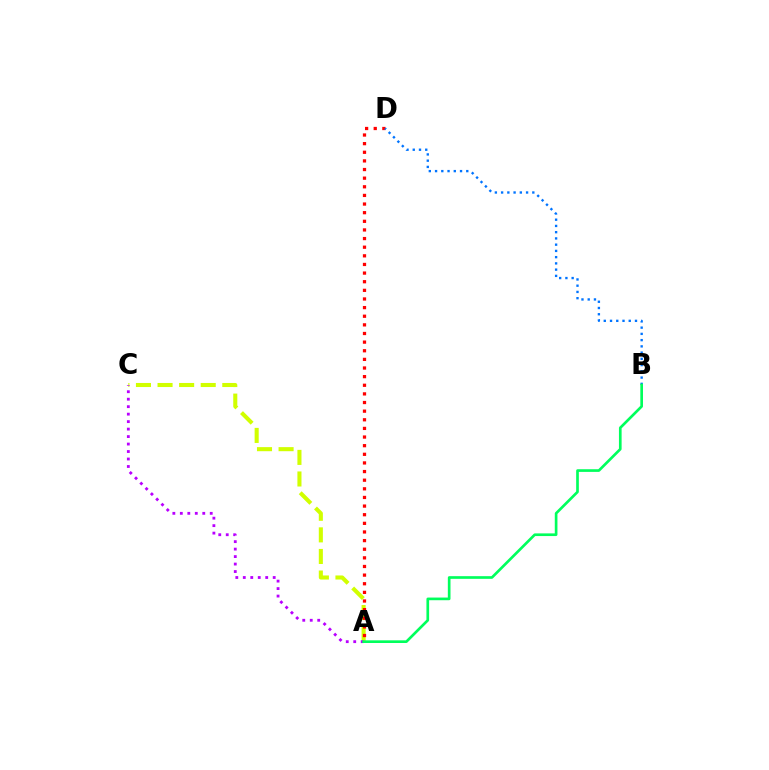{('A', 'C'): [{'color': '#d1ff00', 'line_style': 'dashed', 'thickness': 2.93}, {'color': '#b900ff', 'line_style': 'dotted', 'thickness': 2.03}], ('A', 'D'): [{'color': '#ff0000', 'line_style': 'dotted', 'thickness': 2.34}], ('B', 'D'): [{'color': '#0074ff', 'line_style': 'dotted', 'thickness': 1.7}], ('A', 'B'): [{'color': '#00ff5c', 'line_style': 'solid', 'thickness': 1.92}]}